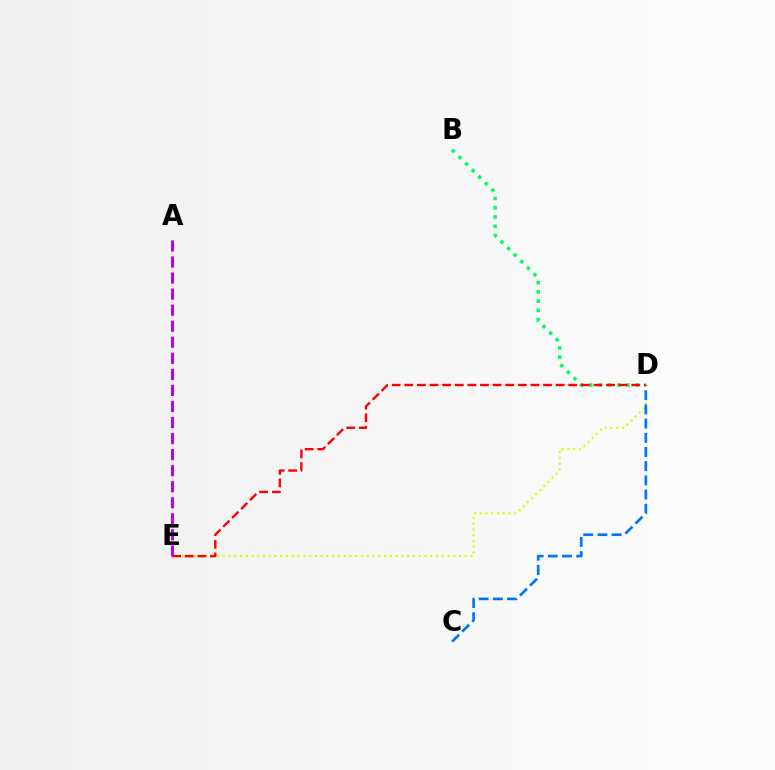{('B', 'D'): [{'color': '#00ff5c', 'line_style': 'dotted', 'thickness': 2.52}], ('D', 'E'): [{'color': '#d1ff00', 'line_style': 'dotted', 'thickness': 1.57}, {'color': '#ff0000', 'line_style': 'dashed', 'thickness': 1.71}], ('C', 'D'): [{'color': '#0074ff', 'line_style': 'dashed', 'thickness': 1.93}], ('A', 'E'): [{'color': '#b900ff', 'line_style': 'dashed', 'thickness': 2.18}]}